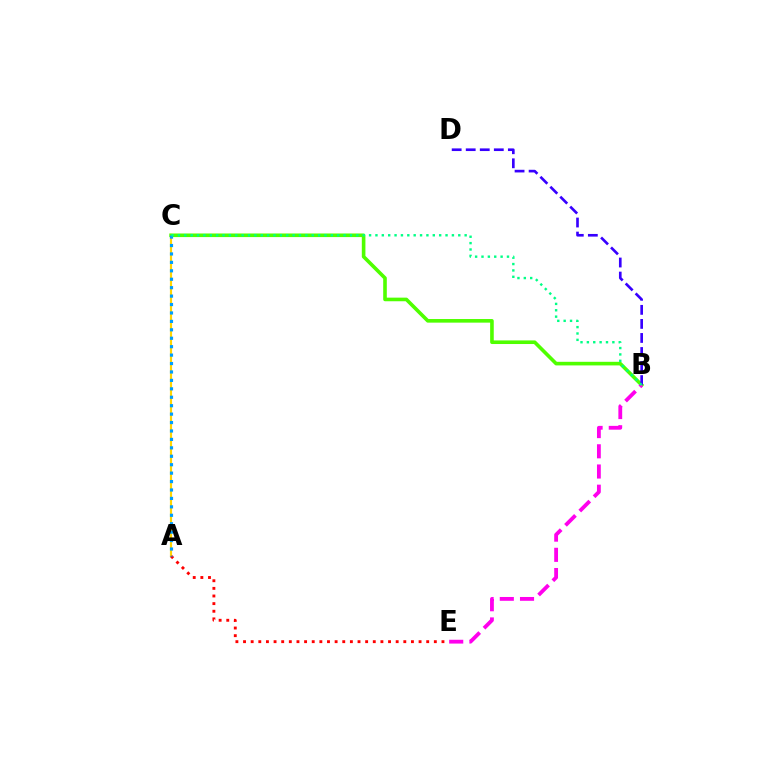{('A', 'C'): [{'color': '#ffd500', 'line_style': 'solid', 'thickness': 1.56}, {'color': '#009eff', 'line_style': 'dotted', 'thickness': 2.29}], ('B', 'C'): [{'color': '#4fff00', 'line_style': 'solid', 'thickness': 2.6}, {'color': '#00ff86', 'line_style': 'dotted', 'thickness': 1.73}], ('B', 'D'): [{'color': '#3700ff', 'line_style': 'dashed', 'thickness': 1.91}], ('B', 'E'): [{'color': '#ff00ed', 'line_style': 'dashed', 'thickness': 2.75}], ('A', 'E'): [{'color': '#ff0000', 'line_style': 'dotted', 'thickness': 2.07}]}